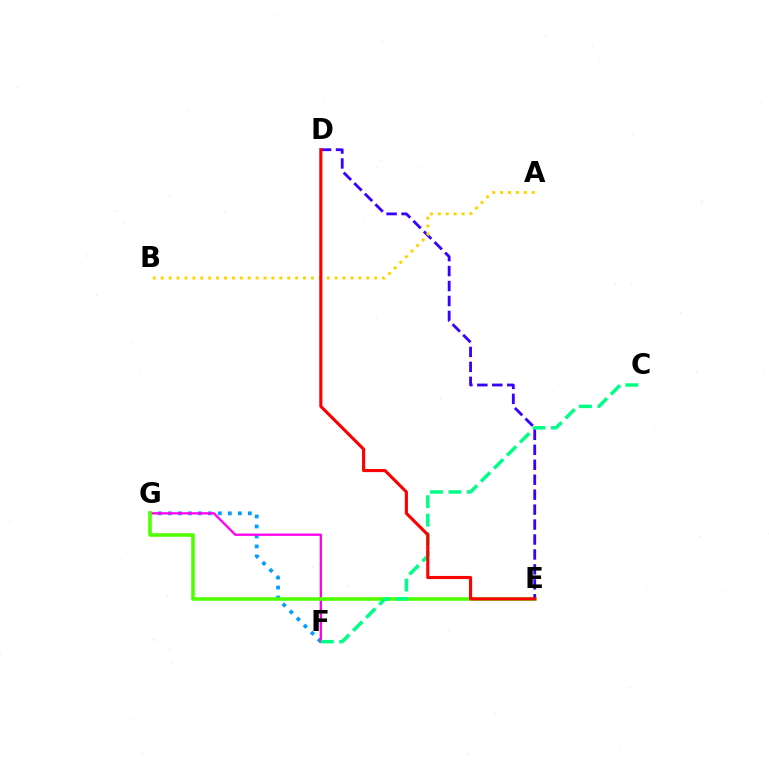{('F', 'G'): [{'color': '#009eff', 'line_style': 'dotted', 'thickness': 2.71}, {'color': '#ff00ed', 'line_style': 'solid', 'thickness': 1.65}], ('E', 'G'): [{'color': '#4fff00', 'line_style': 'solid', 'thickness': 2.57}], ('C', 'F'): [{'color': '#00ff86', 'line_style': 'dashed', 'thickness': 2.51}], ('D', 'E'): [{'color': '#3700ff', 'line_style': 'dashed', 'thickness': 2.03}, {'color': '#ff0000', 'line_style': 'solid', 'thickness': 2.25}], ('A', 'B'): [{'color': '#ffd500', 'line_style': 'dotted', 'thickness': 2.15}]}